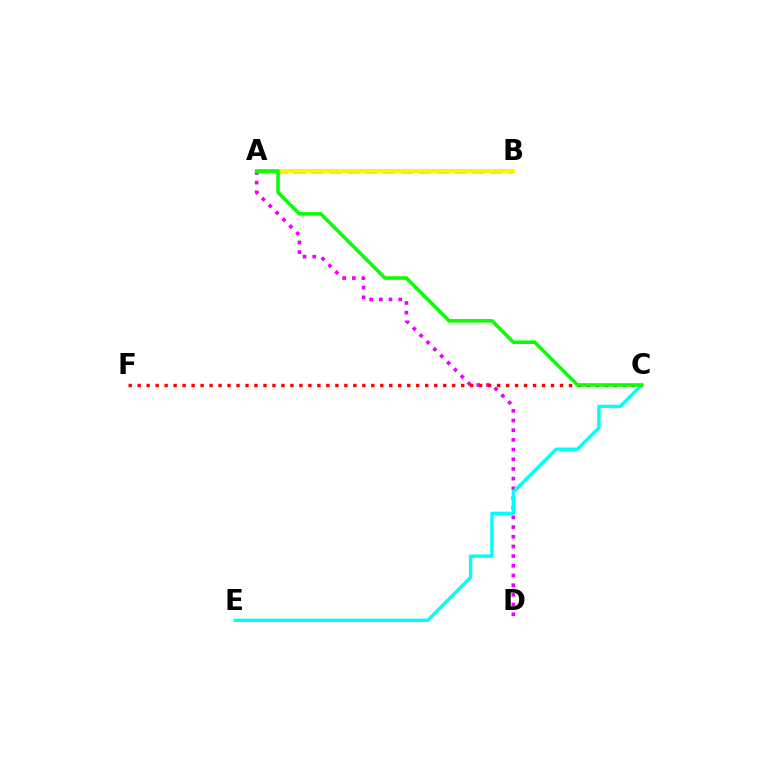{('A', 'D'): [{'color': '#ee00ff', 'line_style': 'dotted', 'thickness': 2.63}], ('A', 'B'): [{'color': '#0010ff', 'line_style': 'dashed', 'thickness': 2.43}, {'color': '#fcf500', 'line_style': 'solid', 'thickness': 2.84}], ('C', 'E'): [{'color': '#00fff6', 'line_style': 'solid', 'thickness': 2.43}], ('C', 'F'): [{'color': '#ff0000', 'line_style': 'dotted', 'thickness': 2.44}], ('A', 'C'): [{'color': '#08ff00', 'line_style': 'solid', 'thickness': 2.56}]}